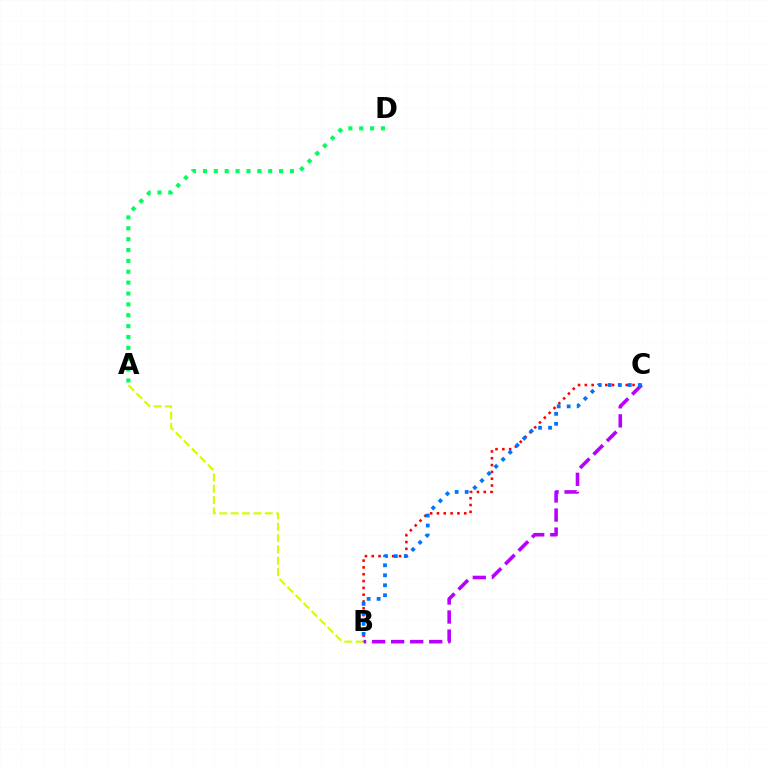{('A', 'D'): [{'color': '#00ff5c', 'line_style': 'dotted', 'thickness': 2.95}], ('A', 'B'): [{'color': '#d1ff00', 'line_style': 'dashed', 'thickness': 1.54}], ('B', 'C'): [{'color': '#ff0000', 'line_style': 'dotted', 'thickness': 1.85}, {'color': '#b900ff', 'line_style': 'dashed', 'thickness': 2.59}, {'color': '#0074ff', 'line_style': 'dotted', 'thickness': 2.72}]}